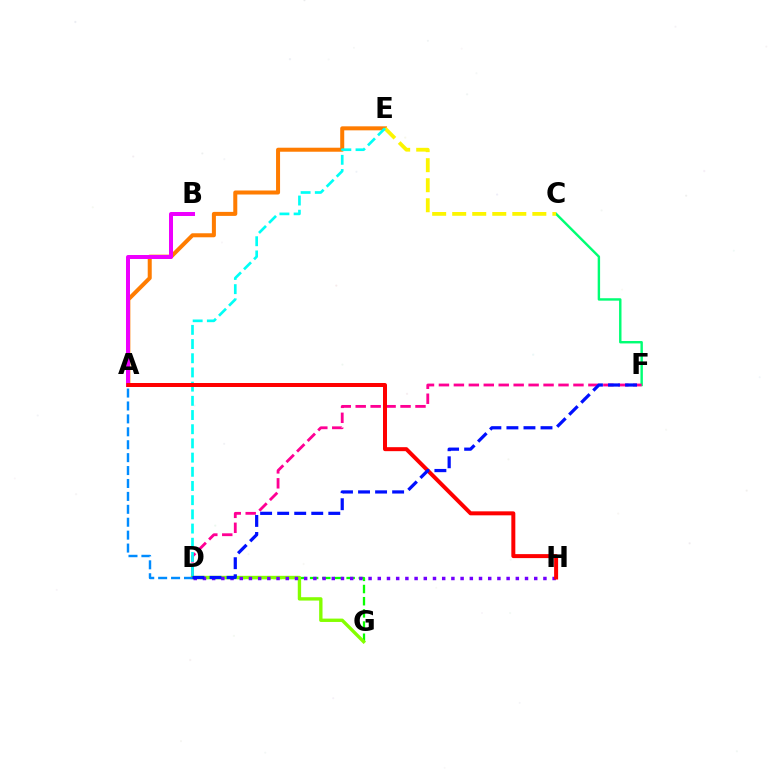{('C', 'F'): [{'color': '#00ff74', 'line_style': 'solid', 'thickness': 1.74}], ('D', 'G'): [{'color': '#08ff00', 'line_style': 'dashed', 'thickness': 1.65}, {'color': '#84ff00', 'line_style': 'solid', 'thickness': 2.42}], ('A', 'E'): [{'color': '#ff7c00', 'line_style': 'solid', 'thickness': 2.89}], ('D', 'F'): [{'color': '#ff0094', 'line_style': 'dashed', 'thickness': 2.03}, {'color': '#0010ff', 'line_style': 'dashed', 'thickness': 2.32}], ('A', 'B'): [{'color': '#ee00ff', 'line_style': 'solid', 'thickness': 2.87}], ('C', 'E'): [{'color': '#fcf500', 'line_style': 'dashed', 'thickness': 2.72}], ('A', 'D'): [{'color': '#008cff', 'line_style': 'dashed', 'thickness': 1.75}], ('D', 'E'): [{'color': '#00fff6', 'line_style': 'dashed', 'thickness': 1.93}], ('D', 'H'): [{'color': '#7200ff', 'line_style': 'dotted', 'thickness': 2.5}], ('A', 'H'): [{'color': '#ff0000', 'line_style': 'solid', 'thickness': 2.87}]}